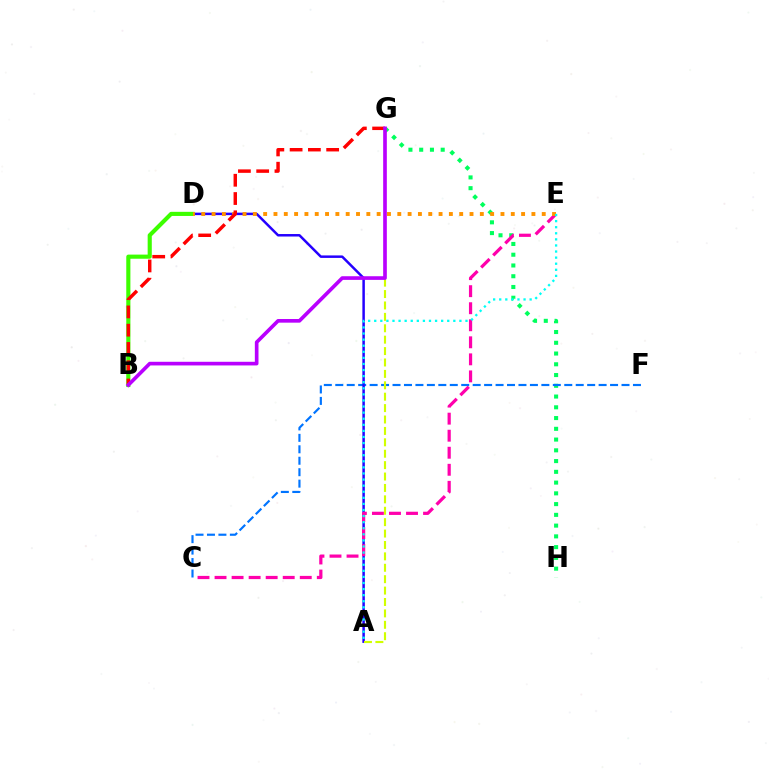{('G', 'H'): [{'color': '#00ff5c', 'line_style': 'dotted', 'thickness': 2.92}], ('C', 'F'): [{'color': '#0074ff', 'line_style': 'dashed', 'thickness': 1.56}], ('A', 'D'): [{'color': '#2500ff', 'line_style': 'solid', 'thickness': 1.79}], ('B', 'D'): [{'color': '#3dff00', 'line_style': 'solid', 'thickness': 2.97}], ('C', 'E'): [{'color': '#ff00ac', 'line_style': 'dashed', 'thickness': 2.32}], ('D', 'E'): [{'color': '#ff9400', 'line_style': 'dotted', 'thickness': 2.8}], ('A', 'E'): [{'color': '#00fff6', 'line_style': 'dotted', 'thickness': 1.65}], ('B', 'G'): [{'color': '#ff0000', 'line_style': 'dashed', 'thickness': 2.48}, {'color': '#b900ff', 'line_style': 'solid', 'thickness': 2.63}], ('A', 'G'): [{'color': '#d1ff00', 'line_style': 'dashed', 'thickness': 1.55}]}